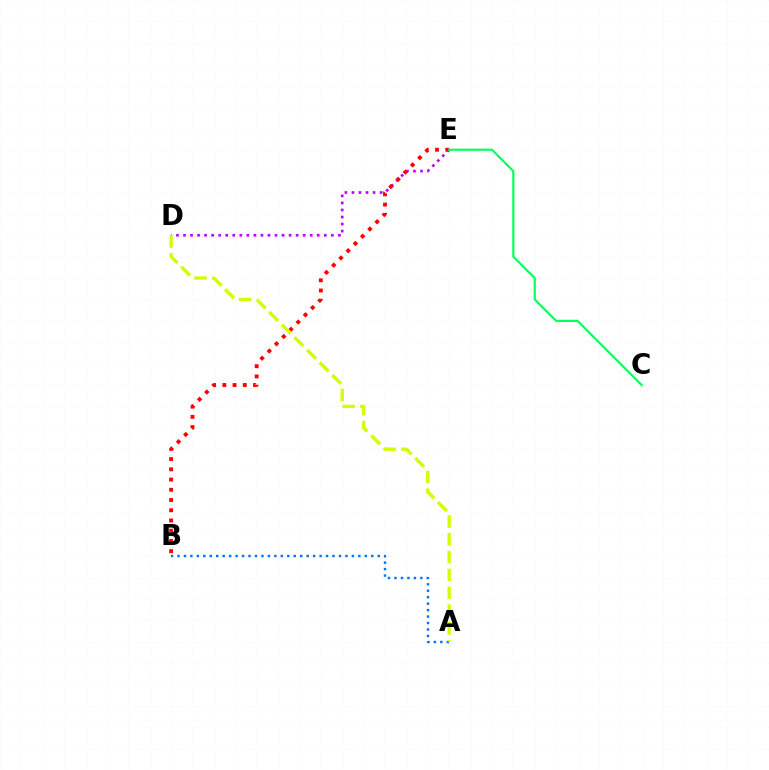{('D', 'E'): [{'color': '#b900ff', 'line_style': 'dotted', 'thickness': 1.91}], ('A', 'B'): [{'color': '#0074ff', 'line_style': 'dotted', 'thickness': 1.76}], ('B', 'E'): [{'color': '#ff0000', 'line_style': 'dotted', 'thickness': 2.78}], ('C', 'E'): [{'color': '#00ff5c', 'line_style': 'solid', 'thickness': 1.54}], ('A', 'D'): [{'color': '#d1ff00', 'line_style': 'dashed', 'thickness': 2.42}]}